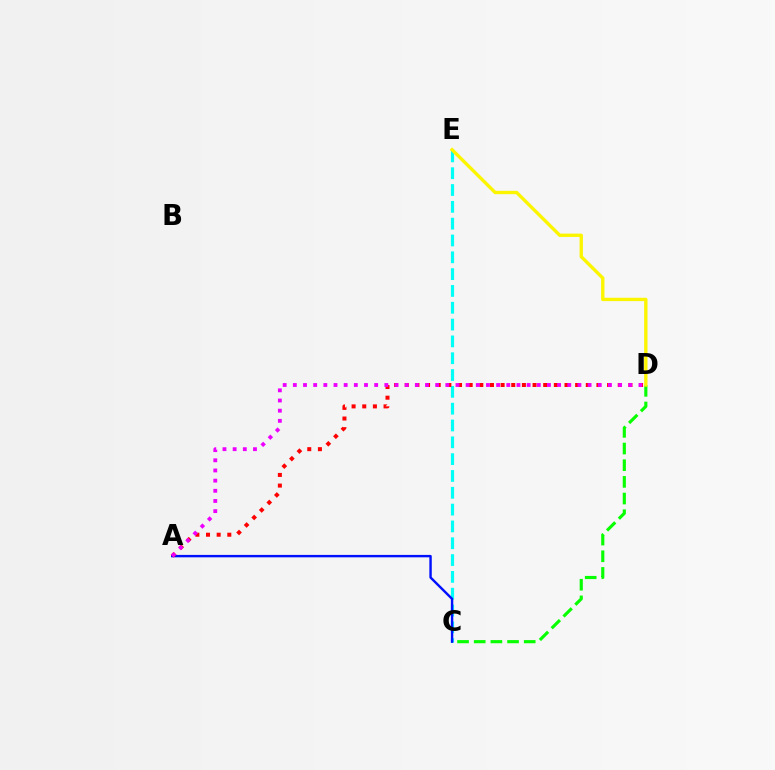{('C', 'E'): [{'color': '#00fff6', 'line_style': 'dashed', 'thickness': 2.29}], ('C', 'D'): [{'color': '#08ff00', 'line_style': 'dashed', 'thickness': 2.26}], ('A', 'C'): [{'color': '#0010ff', 'line_style': 'solid', 'thickness': 1.74}], ('A', 'D'): [{'color': '#ff0000', 'line_style': 'dotted', 'thickness': 2.89}, {'color': '#ee00ff', 'line_style': 'dotted', 'thickness': 2.76}], ('D', 'E'): [{'color': '#fcf500', 'line_style': 'solid', 'thickness': 2.41}]}